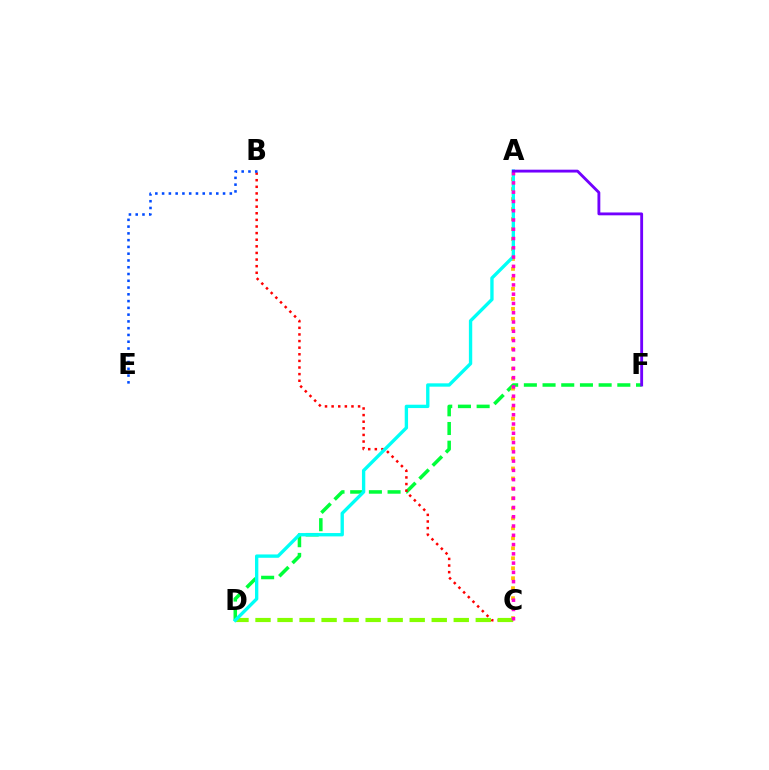{('D', 'F'): [{'color': '#00ff39', 'line_style': 'dashed', 'thickness': 2.54}], ('A', 'C'): [{'color': '#ffbd00', 'line_style': 'dotted', 'thickness': 2.71}, {'color': '#ff00cf', 'line_style': 'dotted', 'thickness': 2.52}], ('B', 'C'): [{'color': '#ff0000', 'line_style': 'dotted', 'thickness': 1.8}], ('B', 'E'): [{'color': '#004bff', 'line_style': 'dotted', 'thickness': 1.84}], ('C', 'D'): [{'color': '#84ff00', 'line_style': 'dashed', 'thickness': 2.99}], ('A', 'D'): [{'color': '#00fff6', 'line_style': 'solid', 'thickness': 2.41}], ('A', 'F'): [{'color': '#7200ff', 'line_style': 'solid', 'thickness': 2.05}]}